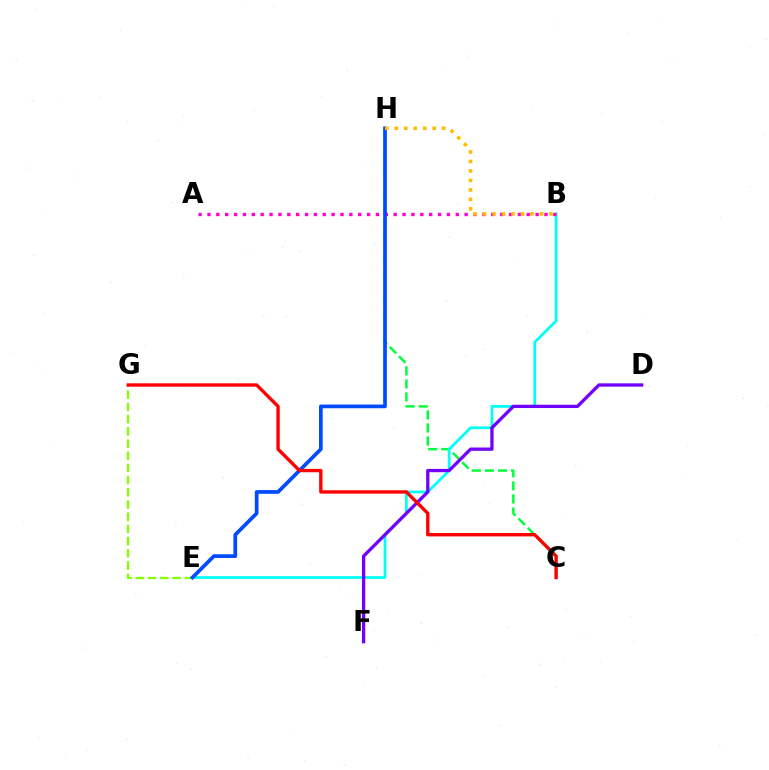{('C', 'H'): [{'color': '#00ff39', 'line_style': 'dashed', 'thickness': 1.78}], ('B', 'E'): [{'color': '#00fff6', 'line_style': 'solid', 'thickness': 1.97}], ('E', 'G'): [{'color': '#84ff00', 'line_style': 'dashed', 'thickness': 1.66}], ('D', 'F'): [{'color': '#7200ff', 'line_style': 'solid', 'thickness': 2.37}], ('A', 'B'): [{'color': '#ff00cf', 'line_style': 'dotted', 'thickness': 2.41}], ('E', 'H'): [{'color': '#004bff', 'line_style': 'solid', 'thickness': 2.67}], ('C', 'G'): [{'color': '#ff0000', 'line_style': 'solid', 'thickness': 2.43}], ('B', 'H'): [{'color': '#ffbd00', 'line_style': 'dotted', 'thickness': 2.58}]}